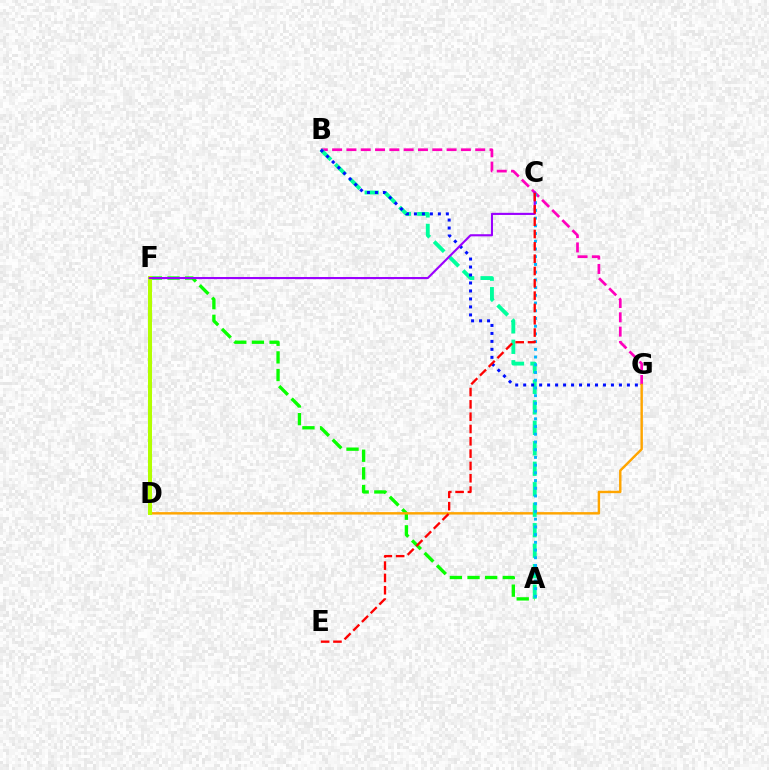{('A', 'F'): [{'color': '#08ff00', 'line_style': 'dashed', 'thickness': 2.4}], ('B', 'G'): [{'color': '#ff00bd', 'line_style': 'dashed', 'thickness': 1.94}, {'color': '#0010ff', 'line_style': 'dotted', 'thickness': 2.17}], ('D', 'G'): [{'color': '#ffa500', 'line_style': 'solid', 'thickness': 1.75}], ('A', 'B'): [{'color': '#00ff9d', 'line_style': 'dashed', 'thickness': 2.78}], ('A', 'C'): [{'color': '#00b5ff', 'line_style': 'dotted', 'thickness': 2.1}], ('D', 'F'): [{'color': '#b3ff00', 'line_style': 'solid', 'thickness': 2.9}], ('C', 'F'): [{'color': '#9b00ff', 'line_style': 'solid', 'thickness': 1.53}], ('C', 'E'): [{'color': '#ff0000', 'line_style': 'dashed', 'thickness': 1.67}]}